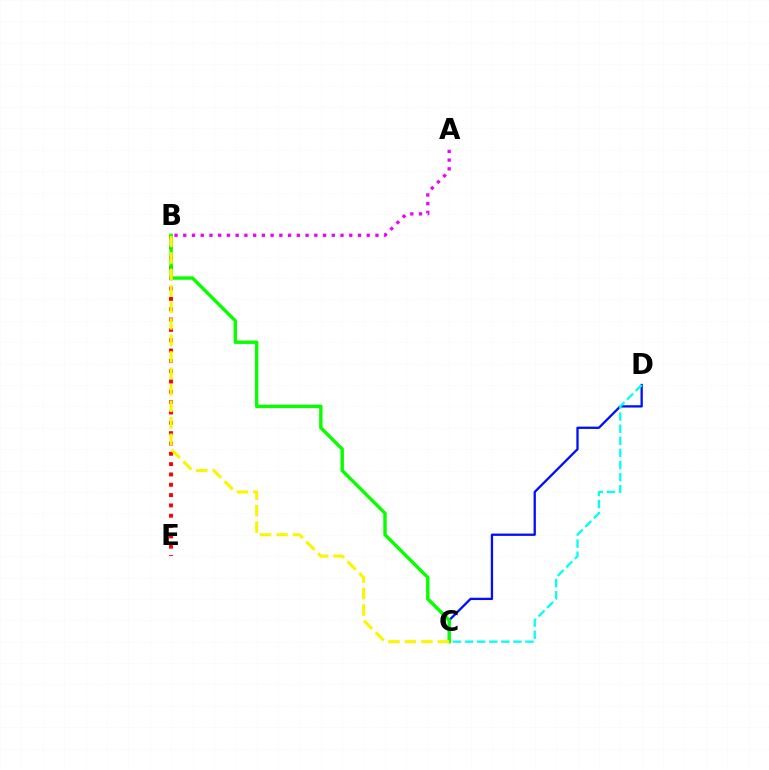{('C', 'D'): [{'color': '#0010ff', 'line_style': 'solid', 'thickness': 1.66}, {'color': '#00fff6', 'line_style': 'dashed', 'thickness': 1.64}], ('B', 'E'): [{'color': '#ff0000', 'line_style': 'dotted', 'thickness': 2.81}], ('A', 'B'): [{'color': '#ee00ff', 'line_style': 'dotted', 'thickness': 2.37}], ('B', 'C'): [{'color': '#08ff00', 'line_style': 'solid', 'thickness': 2.45}, {'color': '#fcf500', 'line_style': 'dashed', 'thickness': 2.24}]}